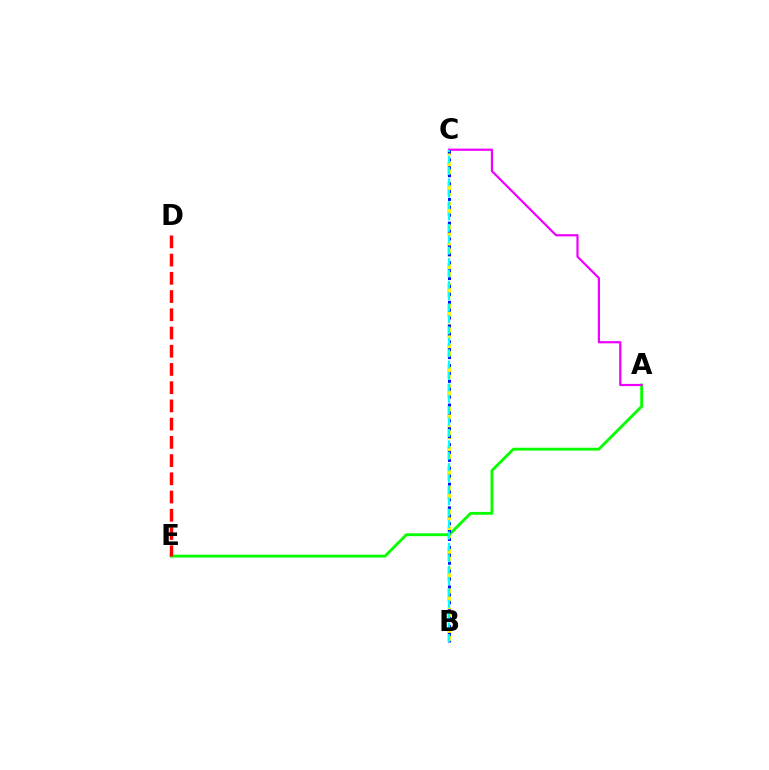{('B', 'C'): [{'color': '#fcf500', 'line_style': 'dashed', 'thickness': 2.75}, {'color': '#0010ff', 'line_style': 'dotted', 'thickness': 2.15}, {'color': '#00fff6', 'line_style': 'dashed', 'thickness': 1.55}], ('A', 'E'): [{'color': '#08ff00', 'line_style': 'solid', 'thickness': 2.05}], ('D', 'E'): [{'color': '#ff0000', 'line_style': 'dashed', 'thickness': 2.48}], ('A', 'C'): [{'color': '#ee00ff', 'line_style': 'solid', 'thickness': 1.59}]}